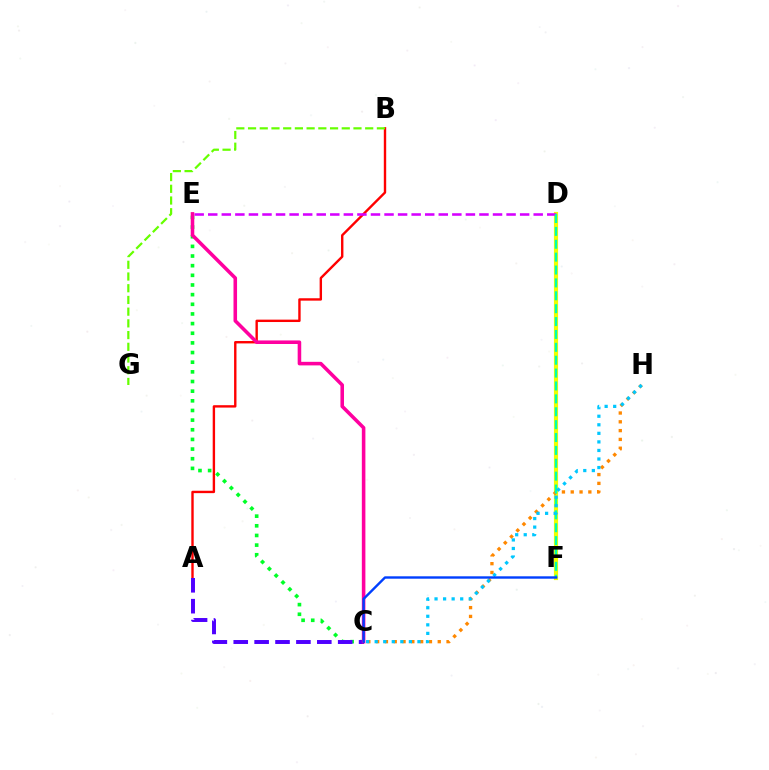{('D', 'F'): [{'color': '#eeff00', 'line_style': 'solid', 'thickness': 3.0}, {'color': '#00ffaf', 'line_style': 'dashed', 'thickness': 1.75}], ('A', 'B'): [{'color': '#ff0000', 'line_style': 'solid', 'thickness': 1.72}], ('B', 'G'): [{'color': '#66ff00', 'line_style': 'dashed', 'thickness': 1.59}], ('D', 'E'): [{'color': '#d600ff', 'line_style': 'dashed', 'thickness': 1.84}], ('C', 'H'): [{'color': '#ff8800', 'line_style': 'dotted', 'thickness': 2.39}, {'color': '#00c7ff', 'line_style': 'dotted', 'thickness': 2.32}], ('C', 'E'): [{'color': '#00ff27', 'line_style': 'dotted', 'thickness': 2.62}, {'color': '#ff00a0', 'line_style': 'solid', 'thickness': 2.56}], ('A', 'C'): [{'color': '#4f00ff', 'line_style': 'dashed', 'thickness': 2.84}], ('C', 'F'): [{'color': '#003fff', 'line_style': 'solid', 'thickness': 1.73}]}